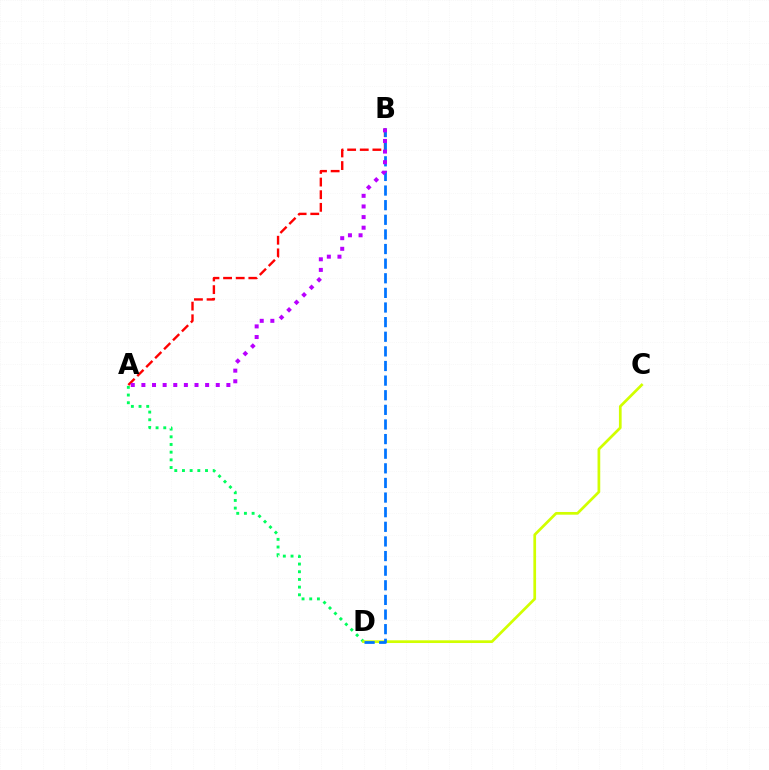{('A', 'D'): [{'color': '#00ff5c', 'line_style': 'dotted', 'thickness': 2.09}], ('A', 'B'): [{'color': '#ff0000', 'line_style': 'dashed', 'thickness': 1.72}, {'color': '#b900ff', 'line_style': 'dotted', 'thickness': 2.89}], ('C', 'D'): [{'color': '#d1ff00', 'line_style': 'solid', 'thickness': 1.95}], ('B', 'D'): [{'color': '#0074ff', 'line_style': 'dashed', 'thickness': 1.99}]}